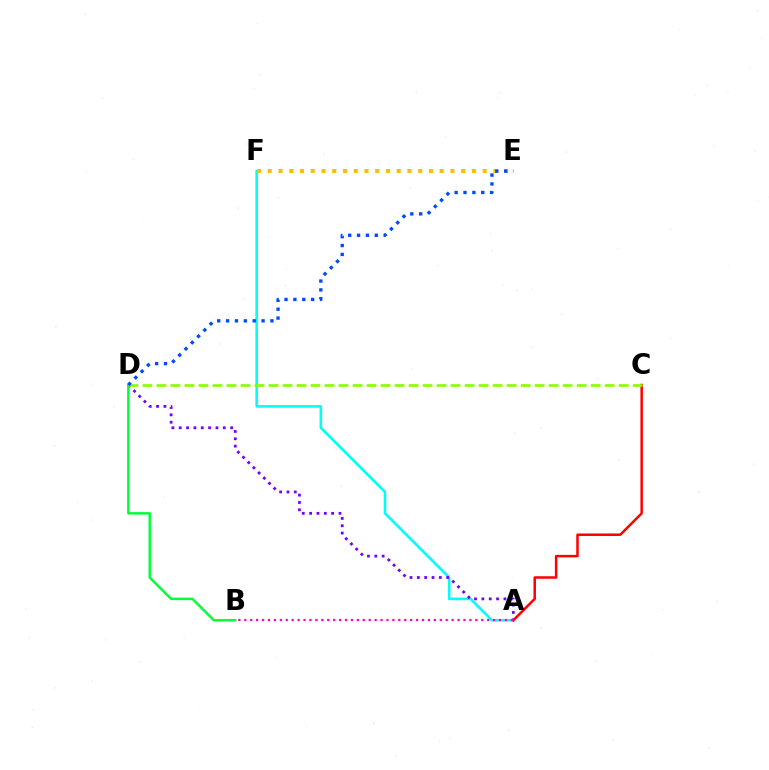{('A', 'F'): [{'color': '#00fff6', 'line_style': 'solid', 'thickness': 1.87}], ('A', 'D'): [{'color': '#7200ff', 'line_style': 'dotted', 'thickness': 1.99}], ('A', 'C'): [{'color': '#ff0000', 'line_style': 'solid', 'thickness': 1.8}], ('B', 'D'): [{'color': '#00ff39', 'line_style': 'solid', 'thickness': 1.77}], ('C', 'D'): [{'color': '#84ff00', 'line_style': 'dashed', 'thickness': 1.9}], ('E', 'F'): [{'color': '#ffbd00', 'line_style': 'dotted', 'thickness': 2.92}], ('A', 'B'): [{'color': '#ff00cf', 'line_style': 'dotted', 'thickness': 1.61}], ('D', 'E'): [{'color': '#004bff', 'line_style': 'dotted', 'thickness': 2.41}]}